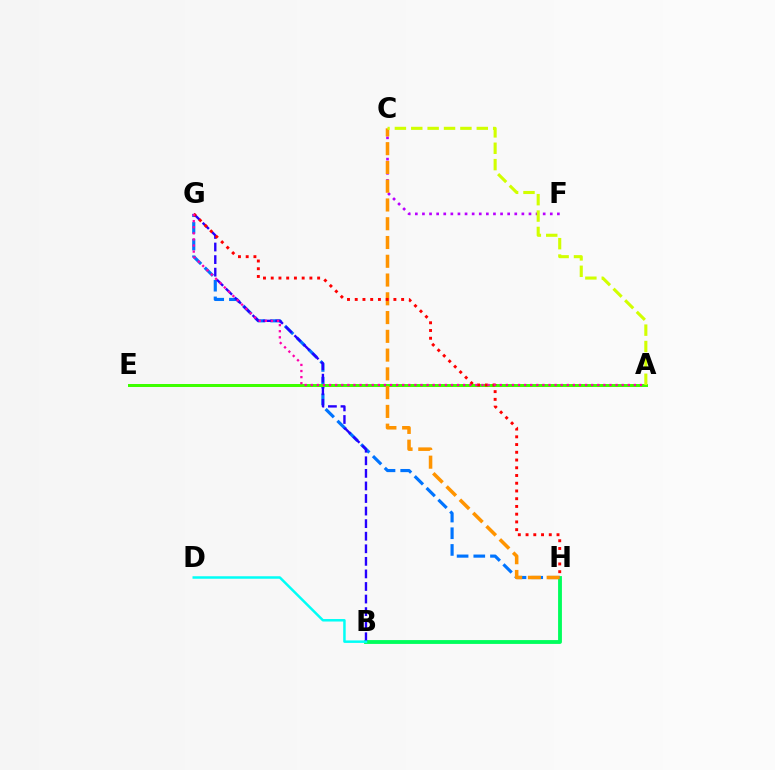{('B', 'H'): [{'color': '#00ff5c', 'line_style': 'solid', 'thickness': 2.76}], ('G', 'H'): [{'color': '#0074ff', 'line_style': 'dashed', 'thickness': 2.27}, {'color': '#ff0000', 'line_style': 'dotted', 'thickness': 2.1}], ('B', 'G'): [{'color': '#2500ff', 'line_style': 'dashed', 'thickness': 1.71}], ('C', 'F'): [{'color': '#b900ff', 'line_style': 'dotted', 'thickness': 1.93}], ('A', 'E'): [{'color': '#3dff00', 'line_style': 'solid', 'thickness': 2.16}], ('C', 'H'): [{'color': '#ff9400', 'line_style': 'dashed', 'thickness': 2.55}], ('A', 'G'): [{'color': '#ff00ac', 'line_style': 'dotted', 'thickness': 1.66}], ('A', 'C'): [{'color': '#d1ff00', 'line_style': 'dashed', 'thickness': 2.23}], ('B', 'D'): [{'color': '#00fff6', 'line_style': 'solid', 'thickness': 1.79}]}